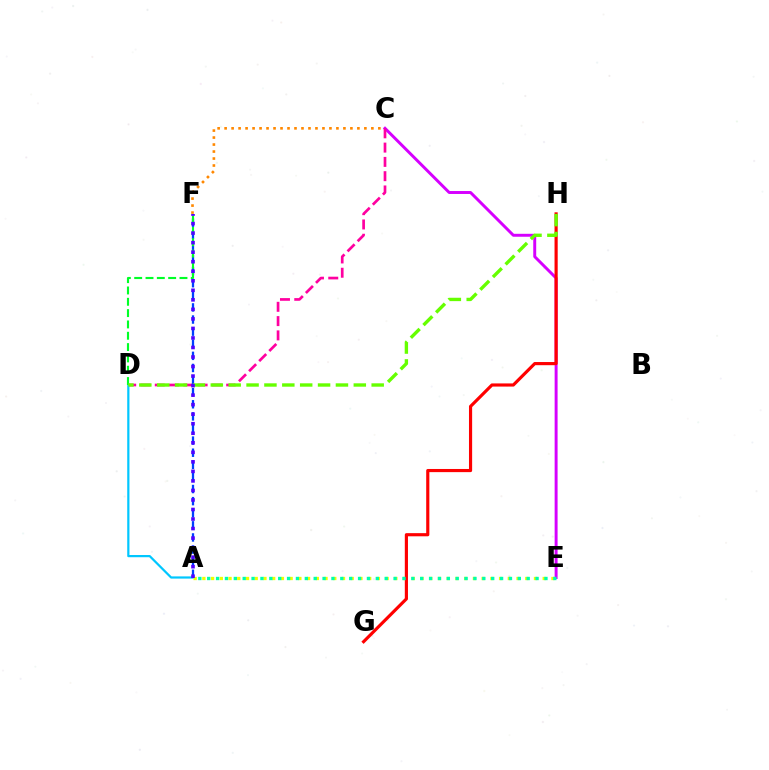{('C', 'E'): [{'color': '#d600ff', 'line_style': 'solid', 'thickness': 2.12}], ('C', 'D'): [{'color': '#ff00a0', 'line_style': 'dashed', 'thickness': 1.94}], ('A', 'E'): [{'color': '#eeff00', 'line_style': 'dotted', 'thickness': 2.37}, {'color': '#00ffaf', 'line_style': 'dotted', 'thickness': 2.41}], ('A', 'D'): [{'color': '#00c7ff', 'line_style': 'solid', 'thickness': 1.59}], ('G', 'H'): [{'color': '#ff0000', 'line_style': 'solid', 'thickness': 2.27}], ('A', 'F'): [{'color': '#003fff', 'line_style': 'dashed', 'thickness': 1.64}, {'color': '#4f00ff', 'line_style': 'dotted', 'thickness': 2.59}], ('D', 'F'): [{'color': '#00ff27', 'line_style': 'dashed', 'thickness': 1.54}], ('D', 'H'): [{'color': '#66ff00', 'line_style': 'dashed', 'thickness': 2.43}], ('C', 'F'): [{'color': '#ff8800', 'line_style': 'dotted', 'thickness': 1.9}]}